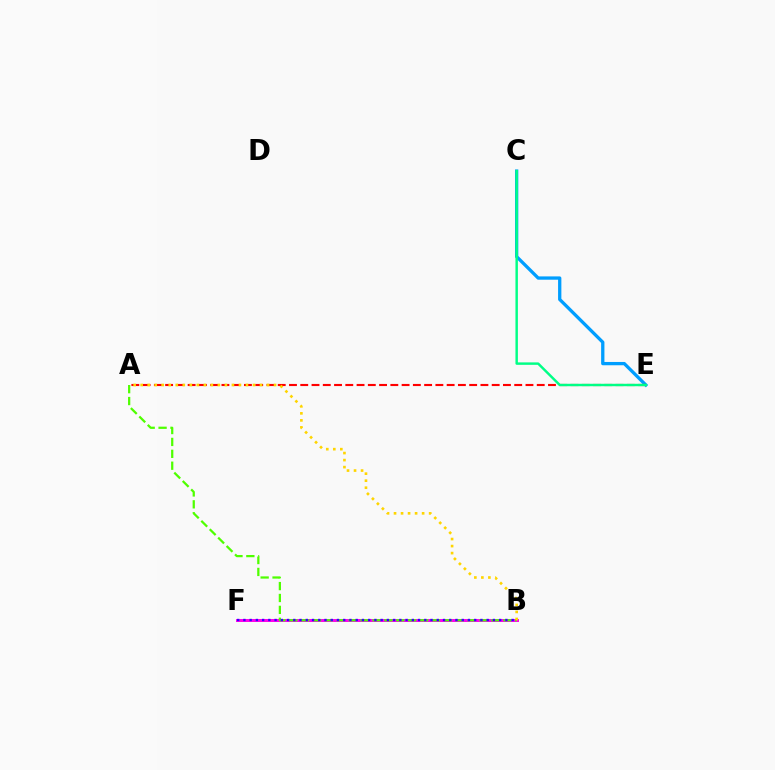{('B', 'F'): [{'color': '#ff00ed', 'line_style': 'solid', 'thickness': 2.15}, {'color': '#3700ff', 'line_style': 'dotted', 'thickness': 1.69}], ('C', 'E'): [{'color': '#009eff', 'line_style': 'solid', 'thickness': 2.37}, {'color': '#00ff86', 'line_style': 'solid', 'thickness': 1.76}], ('A', 'E'): [{'color': '#ff0000', 'line_style': 'dashed', 'thickness': 1.53}], ('A', 'B'): [{'color': '#4fff00', 'line_style': 'dashed', 'thickness': 1.62}, {'color': '#ffd500', 'line_style': 'dotted', 'thickness': 1.91}]}